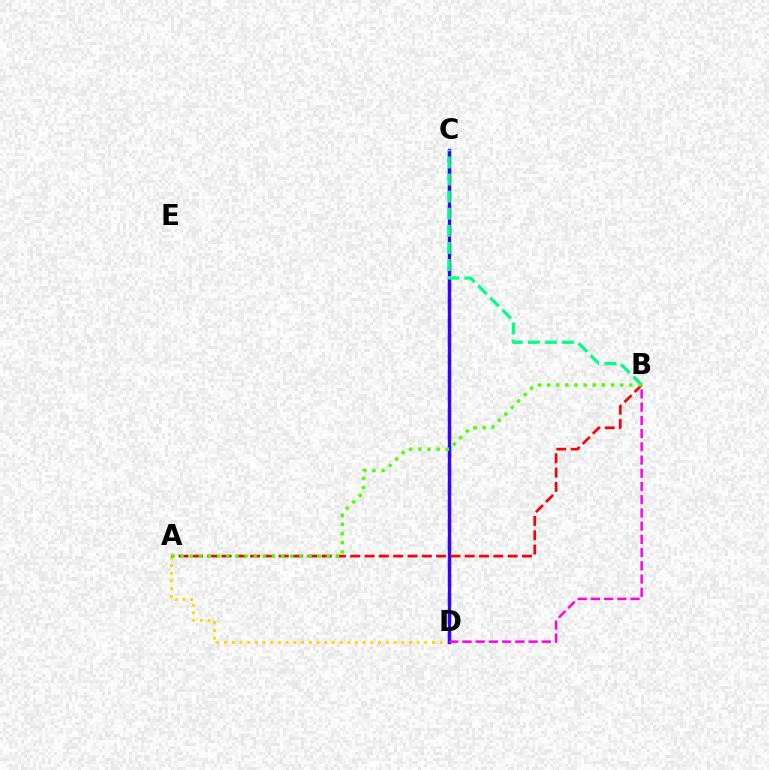{('A', 'D'): [{'color': '#ffd500', 'line_style': 'dotted', 'thickness': 2.09}], ('C', 'D'): [{'color': '#009eff', 'line_style': 'dashed', 'thickness': 2.51}, {'color': '#3700ff', 'line_style': 'solid', 'thickness': 2.37}], ('B', 'C'): [{'color': '#00ff86', 'line_style': 'dashed', 'thickness': 2.32}], ('B', 'D'): [{'color': '#ff00ed', 'line_style': 'dashed', 'thickness': 1.8}], ('A', 'B'): [{'color': '#ff0000', 'line_style': 'dashed', 'thickness': 1.94}, {'color': '#4fff00', 'line_style': 'dotted', 'thickness': 2.48}]}